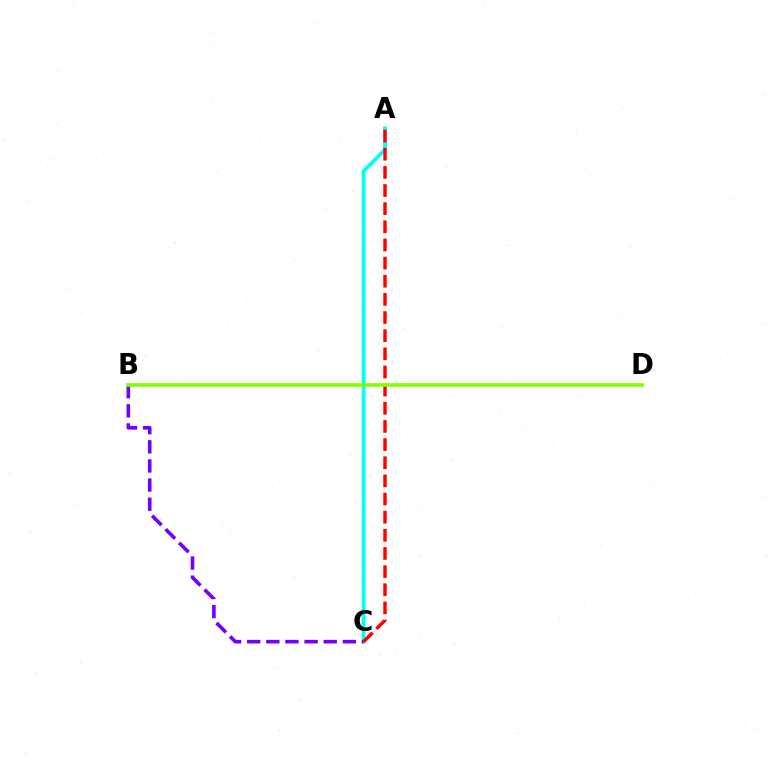{('A', 'C'): [{'color': '#00fff6', 'line_style': 'solid', 'thickness': 2.73}, {'color': '#ff0000', 'line_style': 'dashed', 'thickness': 2.47}], ('B', 'C'): [{'color': '#7200ff', 'line_style': 'dashed', 'thickness': 2.6}], ('B', 'D'): [{'color': '#84ff00', 'line_style': 'solid', 'thickness': 2.66}]}